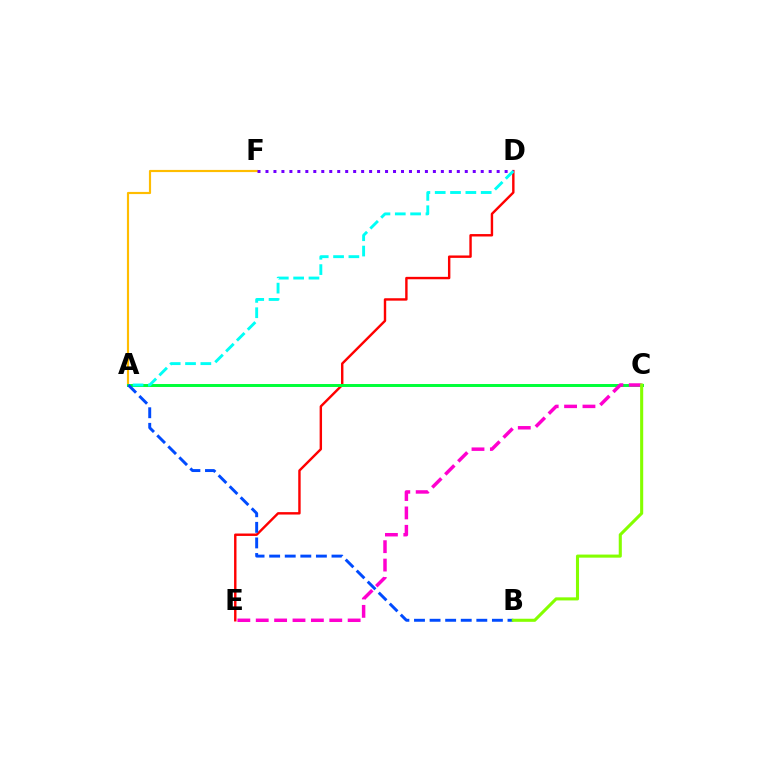{('D', 'E'): [{'color': '#ff0000', 'line_style': 'solid', 'thickness': 1.74}], ('A', 'F'): [{'color': '#ffbd00', 'line_style': 'solid', 'thickness': 1.56}], ('A', 'C'): [{'color': '#00ff39', 'line_style': 'solid', 'thickness': 2.13}], ('C', 'E'): [{'color': '#ff00cf', 'line_style': 'dashed', 'thickness': 2.5}], ('A', 'B'): [{'color': '#004bff', 'line_style': 'dashed', 'thickness': 2.12}], ('B', 'C'): [{'color': '#84ff00', 'line_style': 'solid', 'thickness': 2.22}], ('D', 'F'): [{'color': '#7200ff', 'line_style': 'dotted', 'thickness': 2.17}], ('A', 'D'): [{'color': '#00fff6', 'line_style': 'dashed', 'thickness': 2.08}]}